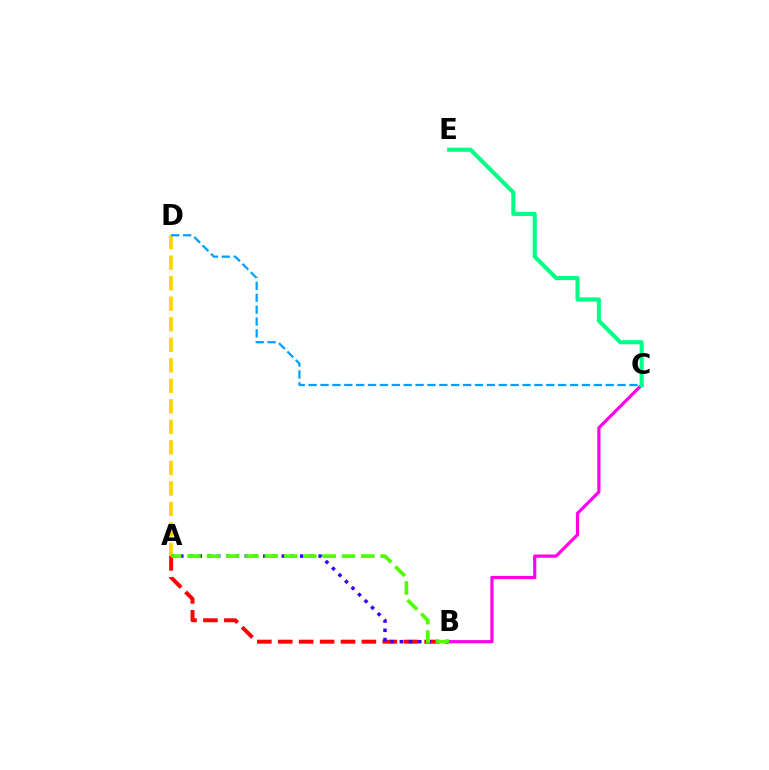{('A', 'B'): [{'color': '#ff0000', 'line_style': 'dashed', 'thickness': 2.84}, {'color': '#3700ff', 'line_style': 'dotted', 'thickness': 2.51}, {'color': '#4fff00', 'line_style': 'dashed', 'thickness': 2.62}], ('A', 'D'): [{'color': '#ffd500', 'line_style': 'dashed', 'thickness': 2.79}], ('C', 'D'): [{'color': '#009eff', 'line_style': 'dashed', 'thickness': 1.61}], ('B', 'C'): [{'color': '#ff00ed', 'line_style': 'solid', 'thickness': 2.28}], ('C', 'E'): [{'color': '#00ff86', 'line_style': 'solid', 'thickness': 2.95}]}